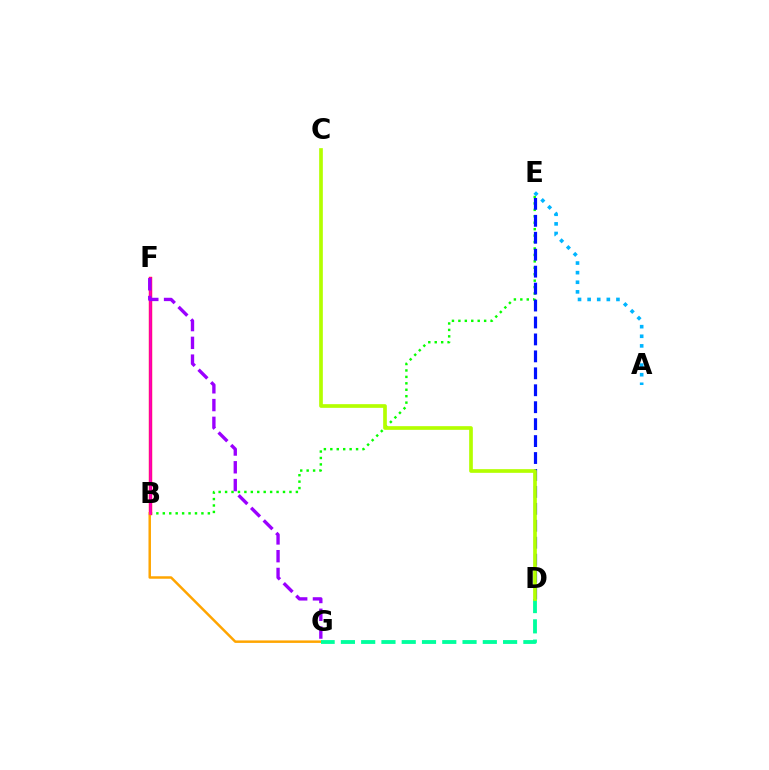{('B', 'E'): [{'color': '#08ff00', 'line_style': 'dotted', 'thickness': 1.75}], ('D', 'E'): [{'color': '#0010ff', 'line_style': 'dashed', 'thickness': 2.3}], ('A', 'E'): [{'color': '#00b5ff', 'line_style': 'dotted', 'thickness': 2.61}], ('B', 'F'): [{'color': '#ff0000', 'line_style': 'solid', 'thickness': 2.42}, {'color': '#ff00bd', 'line_style': 'solid', 'thickness': 1.9}], ('B', 'G'): [{'color': '#ffa500', 'line_style': 'solid', 'thickness': 1.79}], ('D', 'G'): [{'color': '#00ff9d', 'line_style': 'dashed', 'thickness': 2.75}], ('C', 'D'): [{'color': '#b3ff00', 'line_style': 'solid', 'thickness': 2.65}], ('F', 'G'): [{'color': '#9b00ff', 'line_style': 'dashed', 'thickness': 2.41}]}